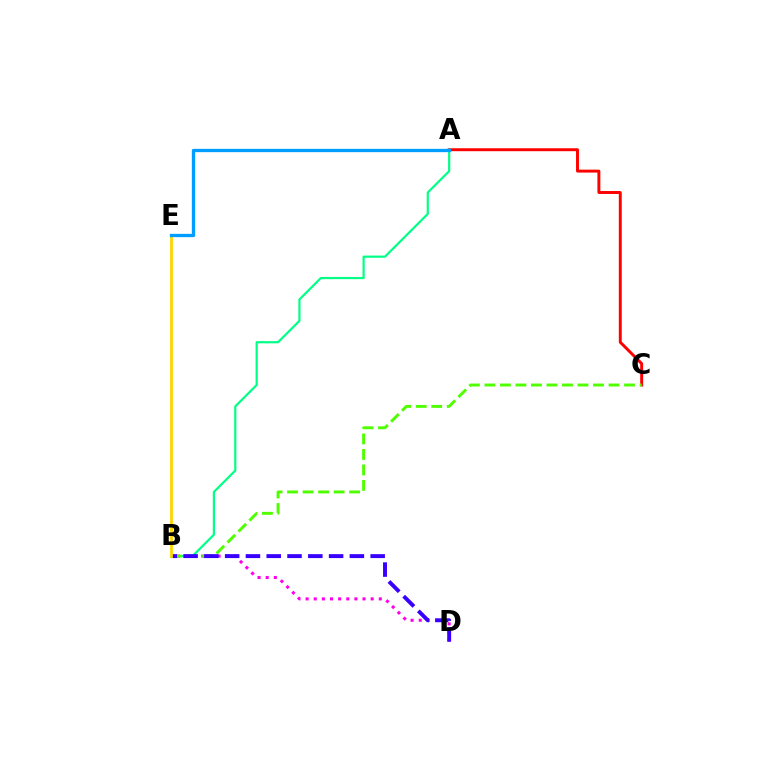{('B', 'D'): [{'color': '#ff00ed', 'line_style': 'dotted', 'thickness': 2.21}, {'color': '#3700ff', 'line_style': 'dashed', 'thickness': 2.82}], ('A', 'C'): [{'color': '#ff0000', 'line_style': 'solid', 'thickness': 2.12}], ('A', 'B'): [{'color': '#00ff86', 'line_style': 'solid', 'thickness': 1.58}], ('B', 'C'): [{'color': '#4fff00', 'line_style': 'dashed', 'thickness': 2.11}], ('B', 'E'): [{'color': '#ffd500', 'line_style': 'solid', 'thickness': 2.02}], ('A', 'E'): [{'color': '#009eff', 'line_style': 'solid', 'thickness': 2.38}]}